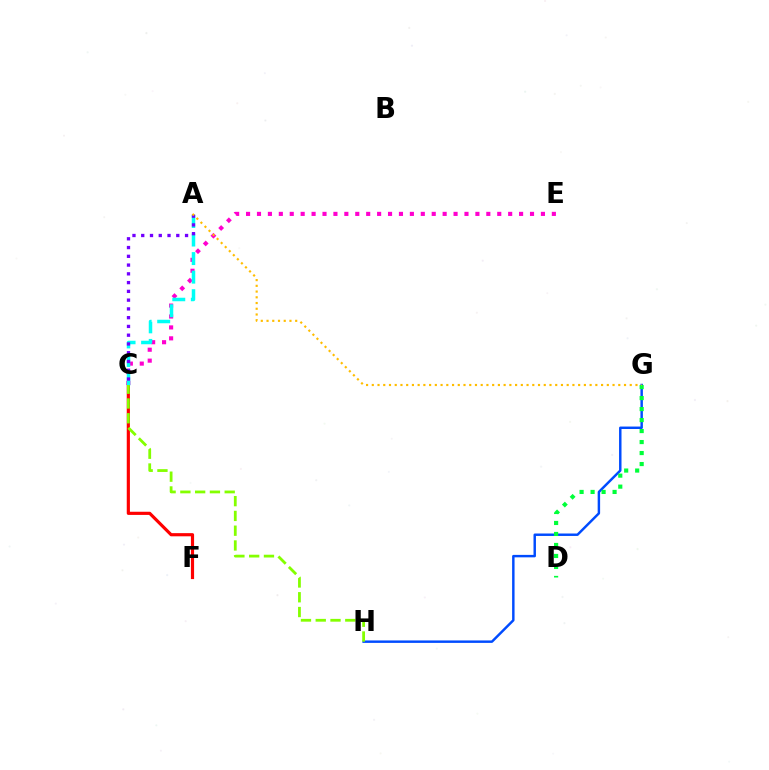{('G', 'H'): [{'color': '#004bff', 'line_style': 'solid', 'thickness': 1.76}], ('D', 'G'): [{'color': '#00ff39', 'line_style': 'dotted', 'thickness': 2.99}], ('C', 'F'): [{'color': '#ff0000', 'line_style': 'solid', 'thickness': 2.28}], ('C', 'E'): [{'color': '#ff00cf', 'line_style': 'dotted', 'thickness': 2.97}], ('A', 'C'): [{'color': '#00fff6', 'line_style': 'dashed', 'thickness': 2.52}, {'color': '#7200ff', 'line_style': 'dotted', 'thickness': 2.38}], ('C', 'H'): [{'color': '#84ff00', 'line_style': 'dashed', 'thickness': 2.01}], ('A', 'G'): [{'color': '#ffbd00', 'line_style': 'dotted', 'thickness': 1.56}]}